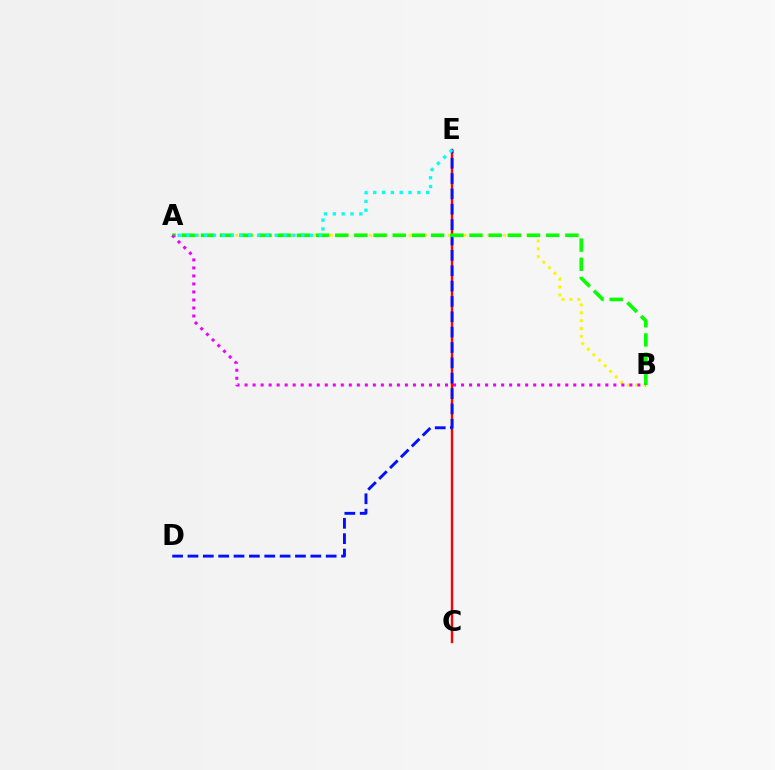{('C', 'E'): [{'color': '#ff0000', 'line_style': 'solid', 'thickness': 1.72}], ('A', 'B'): [{'color': '#fcf500', 'line_style': 'dotted', 'thickness': 2.14}, {'color': '#08ff00', 'line_style': 'dashed', 'thickness': 2.61}, {'color': '#ee00ff', 'line_style': 'dotted', 'thickness': 2.18}], ('D', 'E'): [{'color': '#0010ff', 'line_style': 'dashed', 'thickness': 2.09}], ('A', 'E'): [{'color': '#00fff6', 'line_style': 'dotted', 'thickness': 2.4}]}